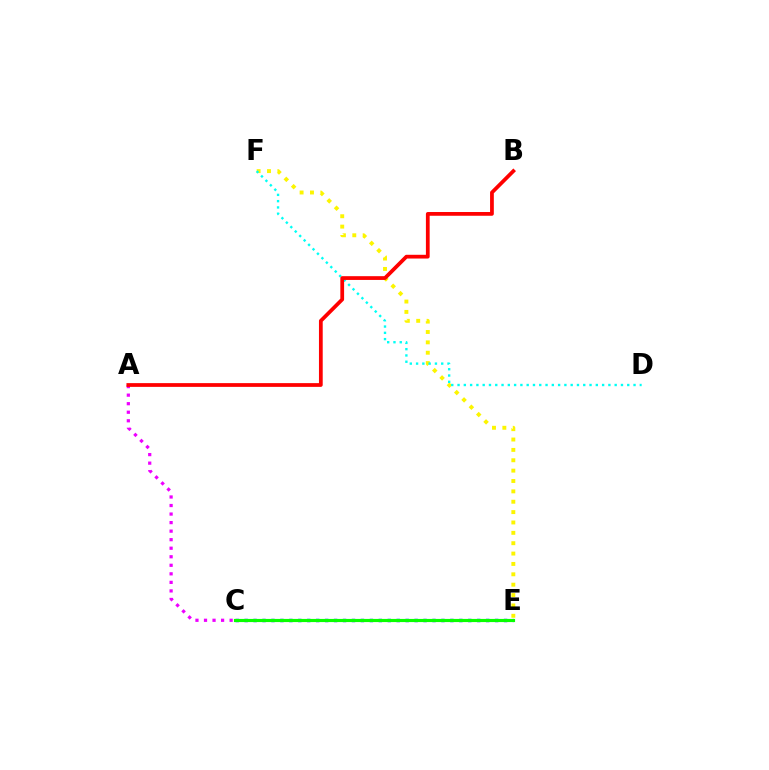{('C', 'E'): [{'color': '#0010ff', 'line_style': 'dotted', 'thickness': 2.43}, {'color': '#08ff00', 'line_style': 'solid', 'thickness': 2.27}], ('E', 'F'): [{'color': '#fcf500', 'line_style': 'dotted', 'thickness': 2.82}], ('A', 'C'): [{'color': '#ee00ff', 'line_style': 'dotted', 'thickness': 2.32}], ('D', 'F'): [{'color': '#00fff6', 'line_style': 'dotted', 'thickness': 1.71}], ('A', 'B'): [{'color': '#ff0000', 'line_style': 'solid', 'thickness': 2.7}]}